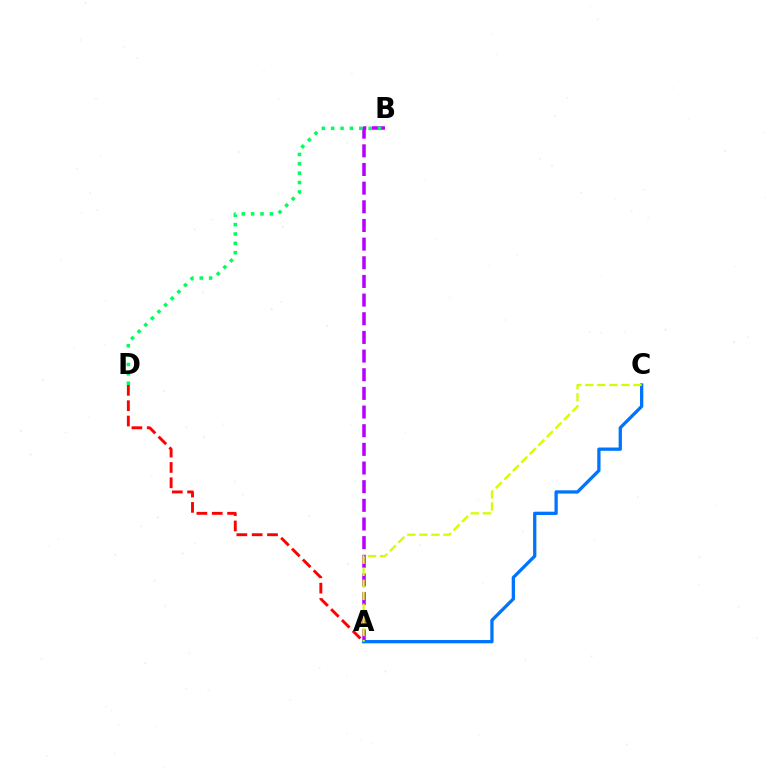{('A', 'B'): [{'color': '#b900ff', 'line_style': 'dashed', 'thickness': 2.53}], ('A', 'D'): [{'color': '#ff0000', 'line_style': 'dashed', 'thickness': 2.08}], ('B', 'D'): [{'color': '#00ff5c', 'line_style': 'dotted', 'thickness': 2.55}], ('A', 'C'): [{'color': '#0074ff', 'line_style': 'solid', 'thickness': 2.36}, {'color': '#d1ff00', 'line_style': 'dashed', 'thickness': 1.64}]}